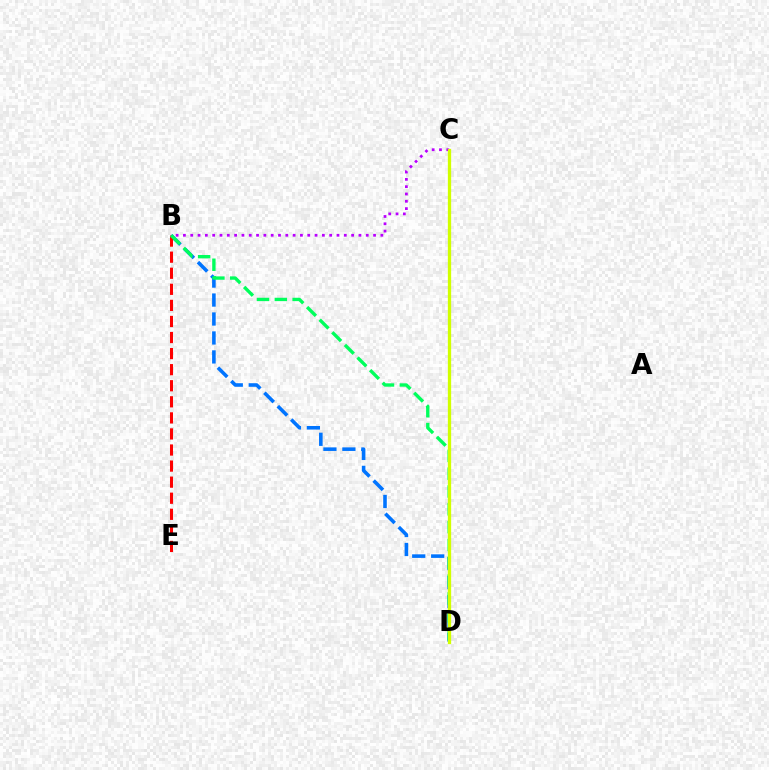{('B', 'D'): [{'color': '#0074ff', 'line_style': 'dashed', 'thickness': 2.58}, {'color': '#00ff5c', 'line_style': 'dashed', 'thickness': 2.42}], ('B', 'E'): [{'color': '#ff0000', 'line_style': 'dashed', 'thickness': 2.18}], ('B', 'C'): [{'color': '#b900ff', 'line_style': 'dotted', 'thickness': 1.99}], ('C', 'D'): [{'color': '#d1ff00', 'line_style': 'solid', 'thickness': 2.37}]}